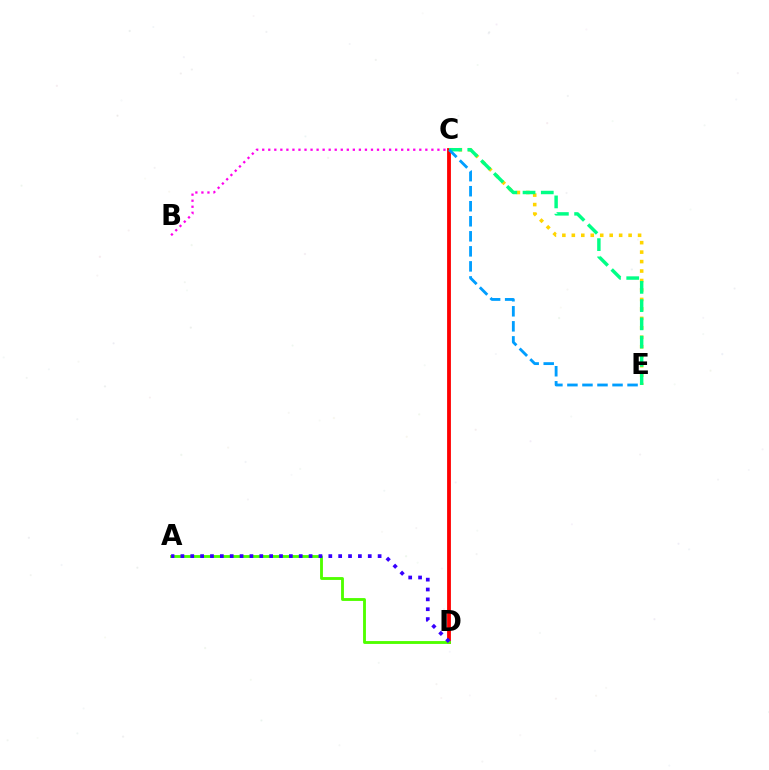{('B', 'C'): [{'color': '#ff00ed', 'line_style': 'dotted', 'thickness': 1.64}], ('C', 'D'): [{'color': '#ff0000', 'line_style': 'solid', 'thickness': 2.75}], ('C', 'E'): [{'color': '#ffd500', 'line_style': 'dotted', 'thickness': 2.57}, {'color': '#00ff86', 'line_style': 'dashed', 'thickness': 2.48}, {'color': '#009eff', 'line_style': 'dashed', 'thickness': 2.04}], ('A', 'D'): [{'color': '#4fff00', 'line_style': 'solid', 'thickness': 2.06}, {'color': '#3700ff', 'line_style': 'dotted', 'thickness': 2.68}]}